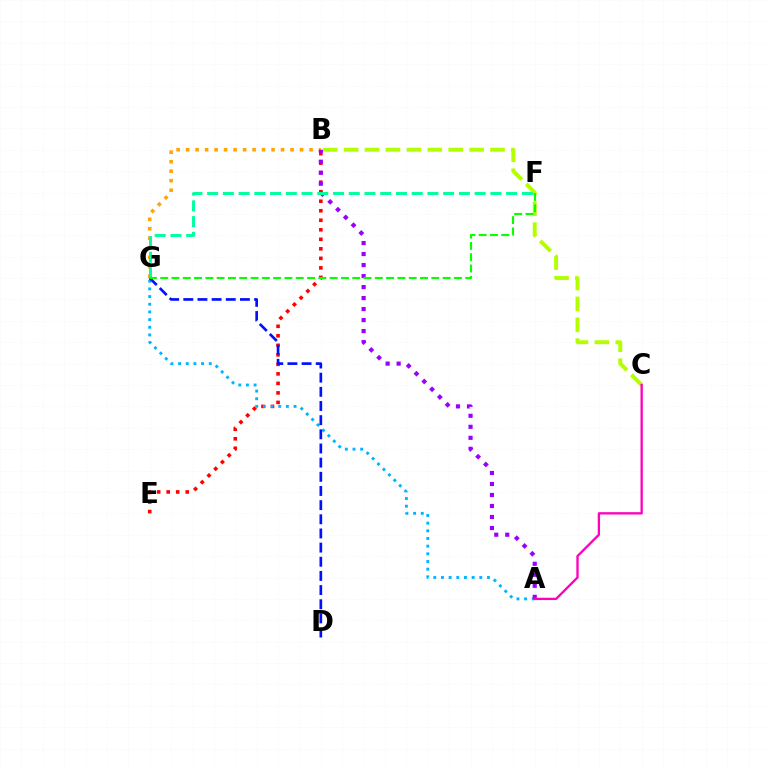{('B', 'E'): [{'color': '#ff0000', 'line_style': 'dotted', 'thickness': 2.59}], ('B', 'G'): [{'color': '#ffa500', 'line_style': 'dotted', 'thickness': 2.58}], ('B', 'C'): [{'color': '#b3ff00', 'line_style': 'dashed', 'thickness': 2.84}], ('A', 'G'): [{'color': '#00b5ff', 'line_style': 'dotted', 'thickness': 2.08}], ('A', 'B'): [{'color': '#9b00ff', 'line_style': 'dotted', 'thickness': 2.99}], ('F', 'G'): [{'color': '#00ff9d', 'line_style': 'dashed', 'thickness': 2.14}, {'color': '#08ff00', 'line_style': 'dashed', 'thickness': 1.53}], ('D', 'G'): [{'color': '#0010ff', 'line_style': 'dashed', 'thickness': 1.92}], ('A', 'C'): [{'color': '#ff00bd', 'line_style': 'solid', 'thickness': 1.67}]}